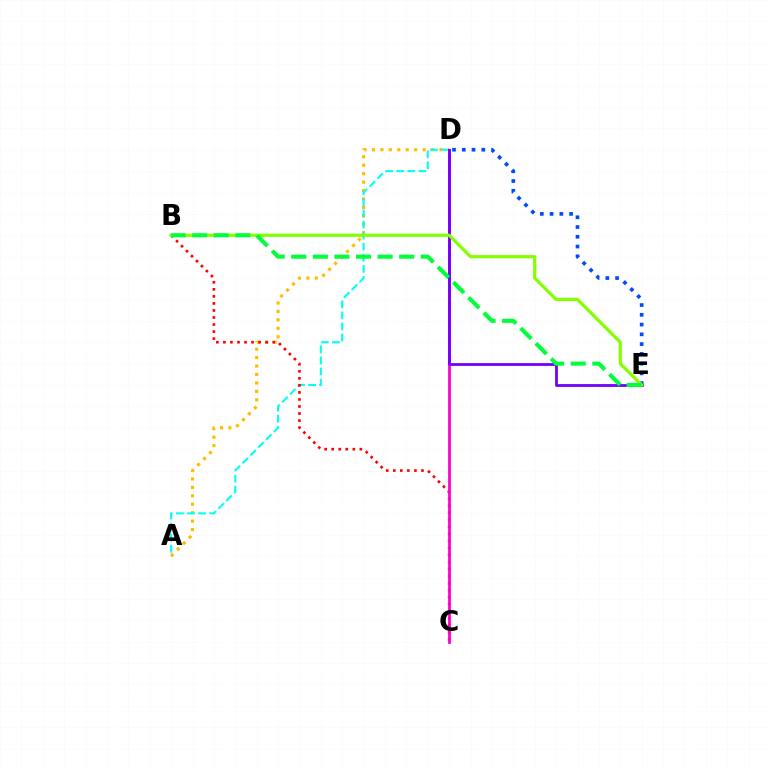{('D', 'E'): [{'color': '#004bff', 'line_style': 'dotted', 'thickness': 2.65}, {'color': '#7200ff', 'line_style': 'solid', 'thickness': 2.01}], ('A', 'D'): [{'color': '#ffbd00', 'line_style': 'dotted', 'thickness': 2.29}, {'color': '#00fff6', 'line_style': 'dashed', 'thickness': 1.5}], ('B', 'C'): [{'color': '#ff0000', 'line_style': 'dotted', 'thickness': 1.91}], ('C', 'D'): [{'color': '#ff00cf', 'line_style': 'solid', 'thickness': 1.99}], ('B', 'E'): [{'color': '#84ff00', 'line_style': 'solid', 'thickness': 2.3}, {'color': '#00ff39', 'line_style': 'dashed', 'thickness': 2.93}]}